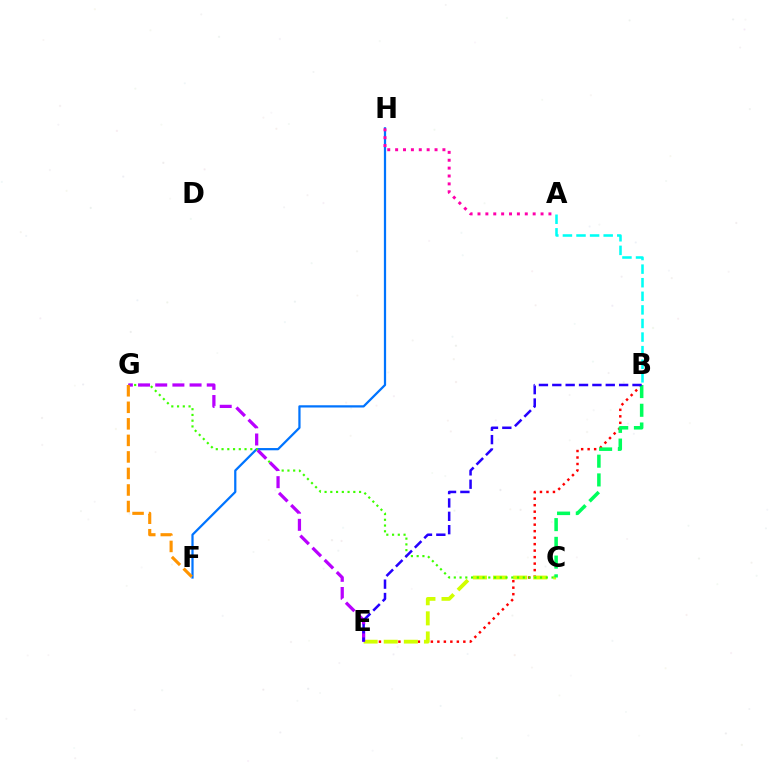{('B', 'E'): [{'color': '#ff0000', 'line_style': 'dotted', 'thickness': 1.76}, {'color': '#2500ff', 'line_style': 'dashed', 'thickness': 1.82}], ('C', 'E'): [{'color': '#d1ff00', 'line_style': 'dashed', 'thickness': 2.73}], ('B', 'C'): [{'color': '#00ff5c', 'line_style': 'dashed', 'thickness': 2.55}], ('A', 'B'): [{'color': '#00fff6', 'line_style': 'dashed', 'thickness': 1.85}], ('F', 'H'): [{'color': '#0074ff', 'line_style': 'solid', 'thickness': 1.62}], ('C', 'G'): [{'color': '#3dff00', 'line_style': 'dotted', 'thickness': 1.56}], ('E', 'G'): [{'color': '#b900ff', 'line_style': 'dashed', 'thickness': 2.33}], ('A', 'H'): [{'color': '#ff00ac', 'line_style': 'dotted', 'thickness': 2.14}], ('F', 'G'): [{'color': '#ff9400', 'line_style': 'dashed', 'thickness': 2.25}]}